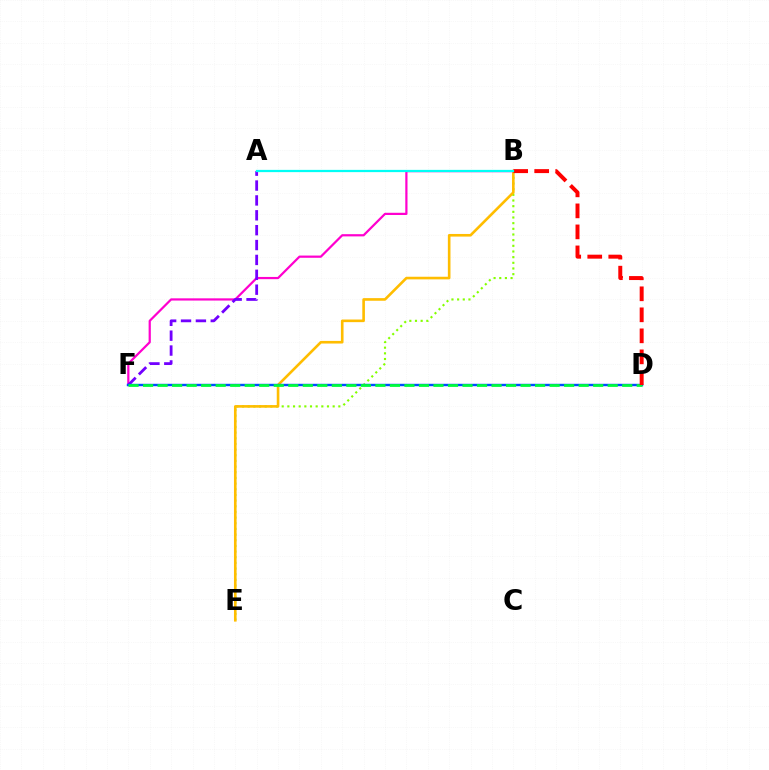{('B', 'E'): [{'color': '#84ff00', 'line_style': 'dotted', 'thickness': 1.54}, {'color': '#ffbd00', 'line_style': 'solid', 'thickness': 1.89}], ('B', 'F'): [{'color': '#ff00cf', 'line_style': 'solid', 'thickness': 1.6}], ('A', 'F'): [{'color': '#7200ff', 'line_style': 'dashed', 'thickness': 2.02}], ('D', 'F'): [{'color': '#004bff', 'line_style': 'solid', 'thickness': 1.74}, {'color': '#00ff39', 'line_style': 'dashed', 'thickness': 1.97}], ('B', 'D'): [{'color': '#ff0000', 'line_style': 'dashed', 'thickness': 2.85}], ('A', 'B'): [{'color': '#00fff6', 'line_style': 'solid', 'thickness': 1.62}]}